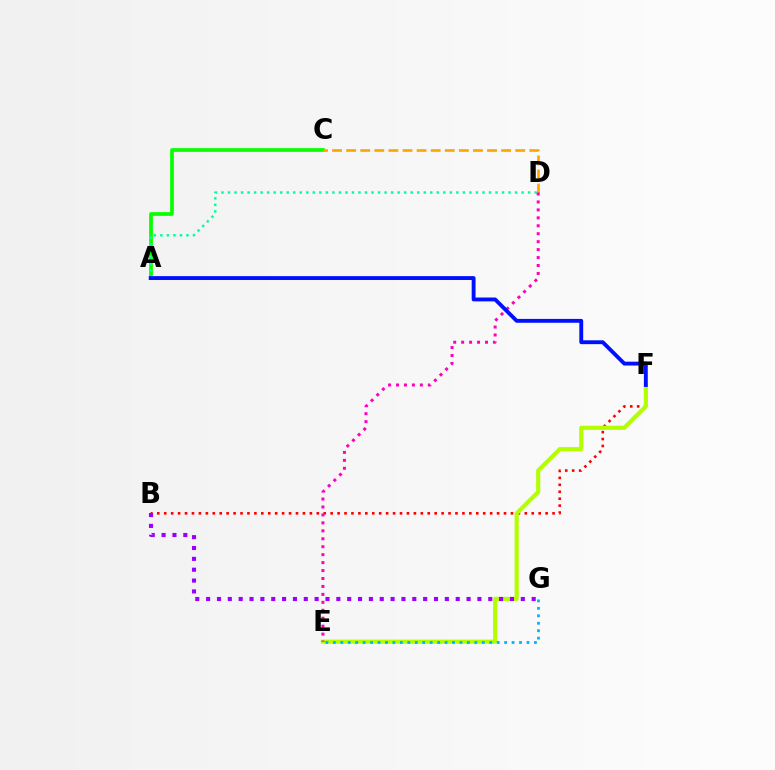{('B', 'F'): [{'color': '#ff0000', 'line_style': 'dotted', 'thickness': 1.88}], ('A', 'C'): [{'color': '#08ff00', 'line_style': 'solid', 'thickness': 2.66}], ('A', 'D'): [{'color': '#00ff9d', 'line_style': 'dotted', 'thickness': 1.77}], ('E', 'F'): [{'color': '#b3ff00', 'line_style': 'solid', 'thickness': 2.98}], ('C', 'D'): [{'color': '#ffa500', 'line_style': 'dashed', 'thickness': 1.91}], ('E', 'G'): [{'color': '#00b5ff', 'line_style': 'dotted', 'thickness': 2.02}], ('D', 'E'): [{'color': '#ff00bd', 'line_style': 'dotted', 'thickness': 2.16}], ('A', 'F'): [{'color': '#0010ff', 'line_style': 'solid', 'thickness': 2.78}], ('B', 'G'): [{'color': '#9b00ff', 'line_style': 'dotted', 'thickness': 2.95}]}